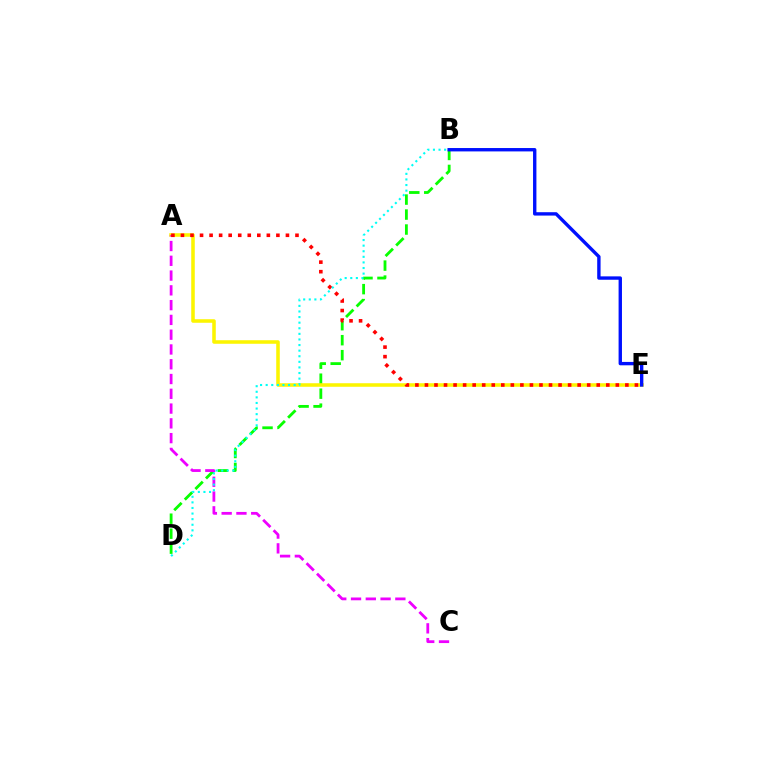{('B', 'D'): [{'color': '#08ff00', 'line_style': 'dashed', 'thickness': 2.03}, {'color': '#00fff6', 'line_style': 'dotted', 'thickness': 1.52}], ('A', 'E'): [{'color': '#fcf500', 'line_style': 'solid', 'thickness': 2.55}, {'color': '#ff0000', 'line_style': 'dotted', 'thickness': 2.59}], ('A', 'C'): [{'color': '#ee00ff', 'line_style': 'dashed', 'thickness': 2.01}], ('B', 'E'): [{'color': '#0010ff', 'line_style': 'solid', 'thickness': 2.43}]}